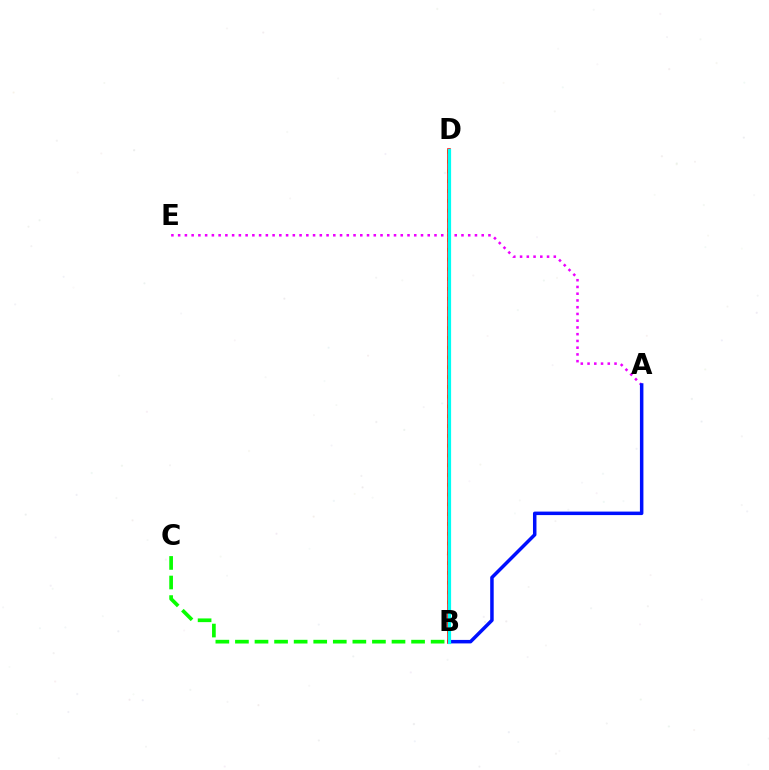{('B', 'D'): [{'color': '#fcf500', 'line_style': 'dotted', 'thickness': 2.66}, {'color': '#ff0000', 'line_style': 'solid', 'thickness': 2.56}, {'color': '#00fff6', 'line_style': 'solid', 'thickness': 2.31}], ('A', 'E'): [{'color': '#ee00ff', 'line_style': 'dotted', 'thickness': 1.83}], ('B', 'C'): [{'color': '#08ff00', 'line_style': 'dashed', 'thickness': 2.66}], ('A', 'B'): [{'color': '#0010ff', 'line_style': 'solid', 'thickness': 2.52}]}